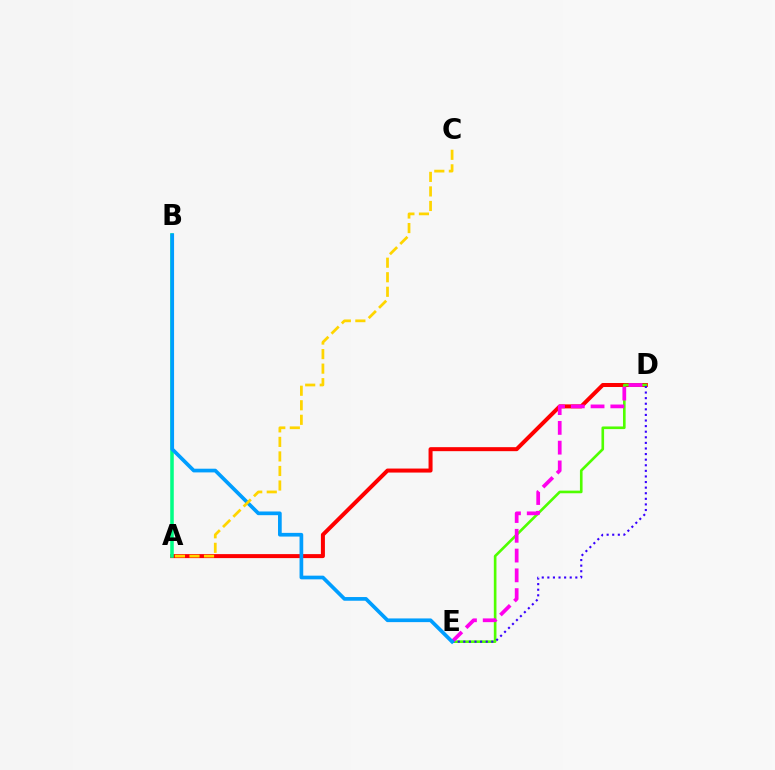{('A', 'D'): [{'color': '#ff0000', 'line_style': 'solid', 'thickness': 2.88}], ('D', 'E'): [{'color': '#4fff00', 'line_style': 'solid', 'thickness': 1.9}, {'color': '#ff00ed', 'line_style': 'dashed', 'thickness': 2.69}, {'color': '#3700ff', 'line_style': 'dotted', 'thickness': 1.52}], ('A', 'B'): [{'color': '#00ff86', 'line_style': 'solid', 'thickness': 2.55}], ('B', 'E'): [{'color': '#009eff', 'line_style': 'solid', 'thickness': 2.66}], ('A', 'C'): [{'color': '#ffd500', 'line_style': 'dashed', 'thickness': 1.98}]}